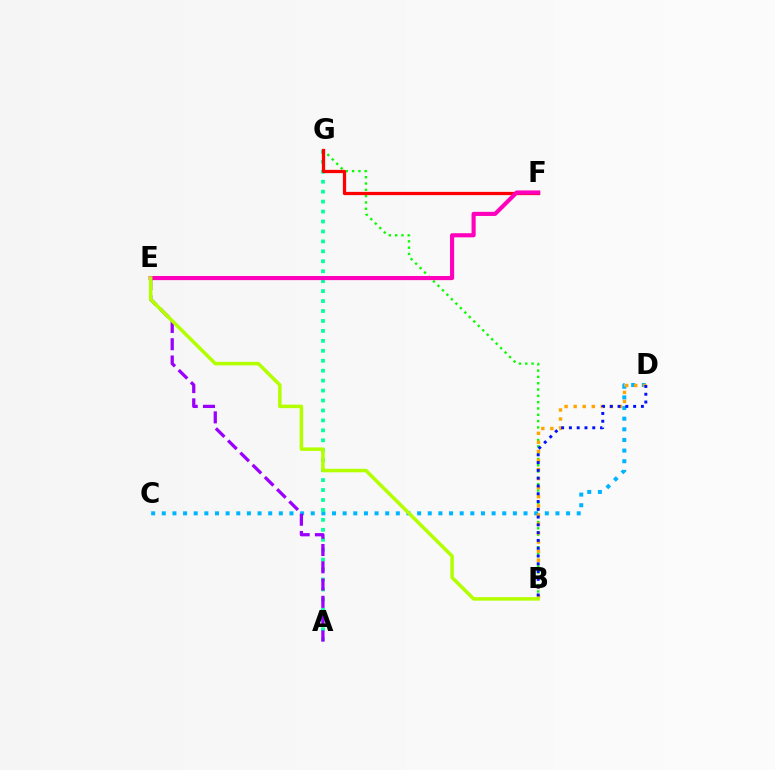{('C', 'D'): [{'color': '#00b5ff', 'line_style': 'dotted', 'thickness': 2.89}], ('B', 'G'): [{'color': '#08ff00', 'line_style': 'dotted', 'thickness': 1.71}], ('A', 'G'): [{'color': '#00ff9d', 'line_style': 'dotted', 'thickness': 2.7}], ('F', 'G'): [{'color': '#ff0000', 'line_style': 'solid', 'thickness': 2.34}], ('E', 'F'): [{'color': '#ff00bd', 'line_style': 'solid', 'thickness': 2.97}], ('B', 'D'): [{'color': '#ffa500', 'line_style': 'dotted', 'thickness': 2.46}, {'color': '#0010ff', 'line_style': 'dotted', 'thickness': 2.11}], ('A', 'E'): [{'color': '#9b00ff', 'line_style': 'dashed', 'thickness': 2.35}], ('B', 'E'): [{'color': '#b3ff00', 'line_style': 'solid', 'thickness': 2.53}]}